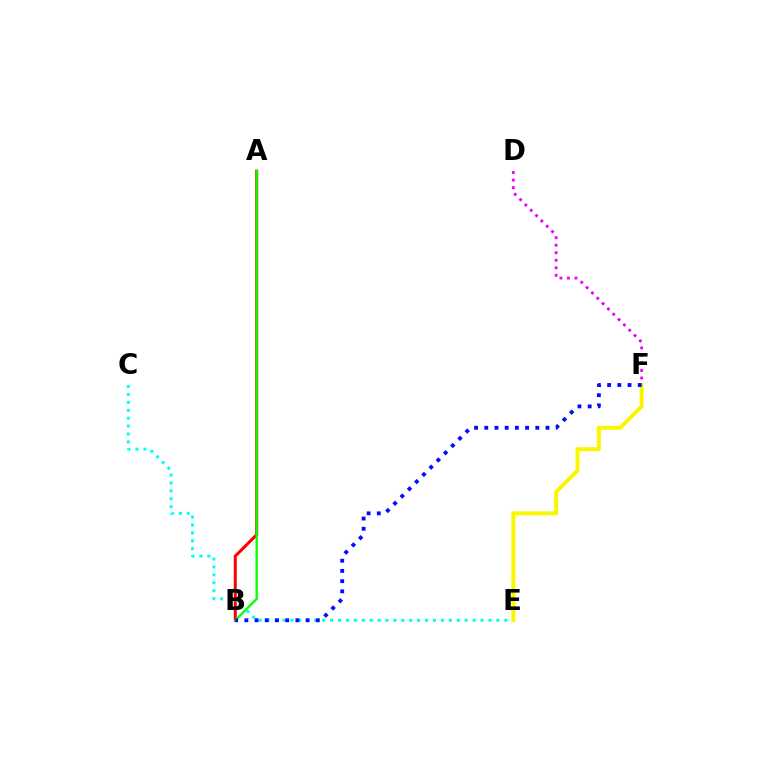{('D', 'F'): [{'color': '#ee00ff', 'line_style': 'dotted', 'thickness': 2.05}], ('A', 'B'): [{'color': '#ff0000', 'line_style': 'solid', 'thickness': 2.19}, {'color': '#08ff00', 'line_style': 'solid', 'thickness': 1.7}], ('C', 'E'): [{'color': '#00fff6', 'line_style': 'dotted', 'thickness': 2.15}], ('E', 'F'): [{'color': '#fcf500', 'line_style': 'solid', 'thickness': 2.85}], ('B', 'F'): [{'color': '#0010ff', 'line_style': 'dotted', 'thickness': 2.77}]}